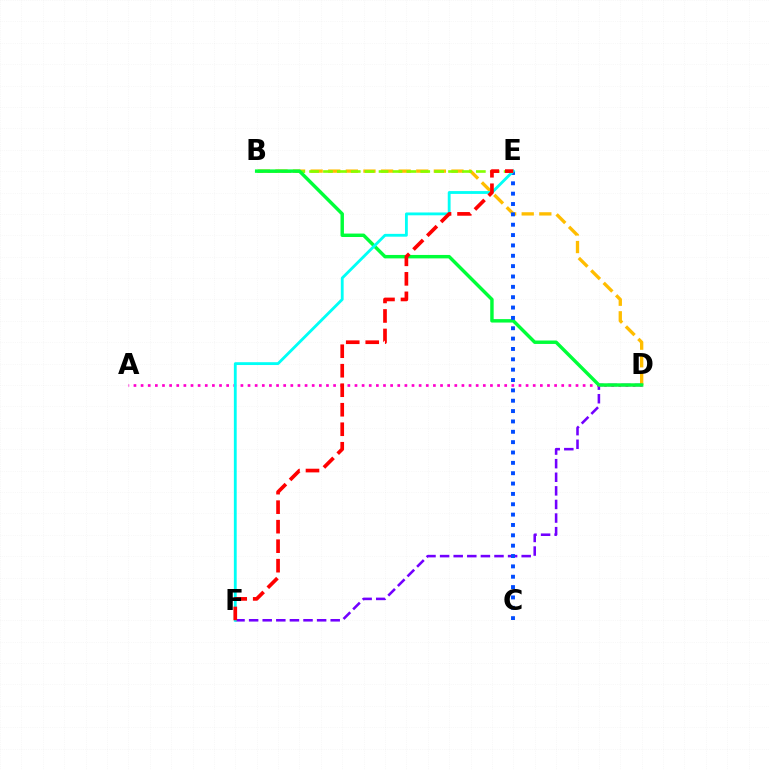{('B', 'D'): [{'color': '#ffbd00', 'line_style': 'dashed', 'thickness': 2.39}, {'color': '#00ff39', 'line_style': 'solid', 'thickness': 2.47}], ('D', 'F'): [{'color': '#7200ff', 'line_style': 'dashed', 'thickness': 1.85}], ('A', 'D'): [{'color': '#ff00cf', 'line_style': 'dotted', 'thickness': 1.94}], ('B', 'E'): [{'color': '#84ff00', 'line_style': 'dashed', 'thickness': 1.89}], ('C', 'E'): [{'color': '#004bff', 'line_style': 'dotted', 'thickness': 2.81}], ('E', 'F'): [{'color': '#00fff6', 'line_style': 'solid', 'thickness': 2.04}, {'color': '#ff0000', 'line_style': 'dashed', 'thickness': 2.65}]}